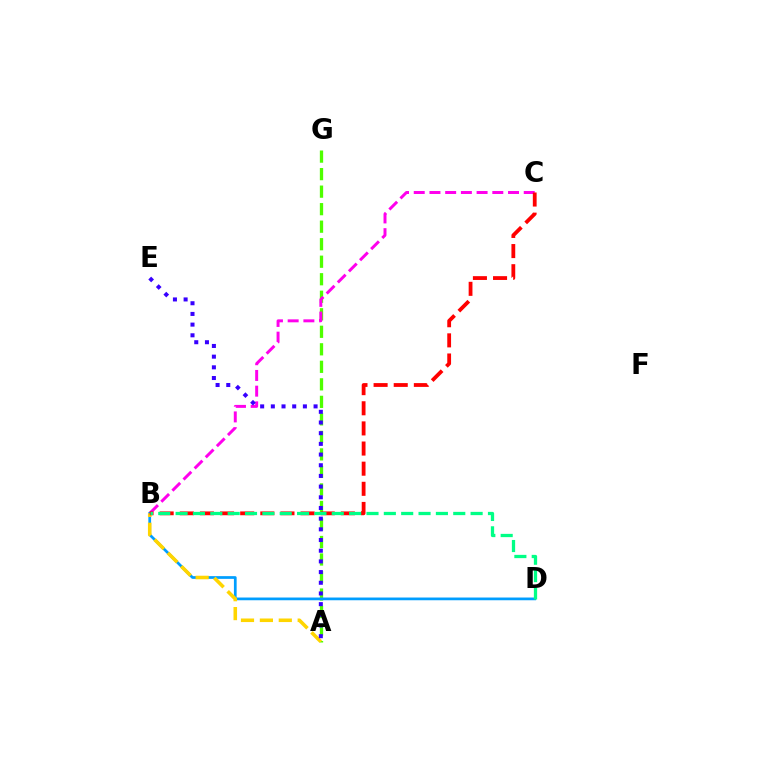{('A', 'G'): [{'color': '#4fff00', 'line_style': 'dashed', 'thickness': 2.38}], ('B', 'C'): [{'color': '#ff00ed', 'line_style': 'dashed', 'thickness': 2.13}, {'color': '#ff0000', 'line_style': 'dashed', 'thickness': 2.74}], ('B', 'D'): [{'color': '#009eff', 'line_style': 'solid', 'thickness': 1.96}, {'color': '#00ff86', 'line_style': 'dashed', 'thickness': 2.36}], ('A', 'B'): [{'color': '#ffd500', 'line_style': 'dashed', 'thickness': 2.57}], ('A', 'E'): [{'color': '#3700ff', 'line_style': 'dotted', 'thickness': 2.9}]}